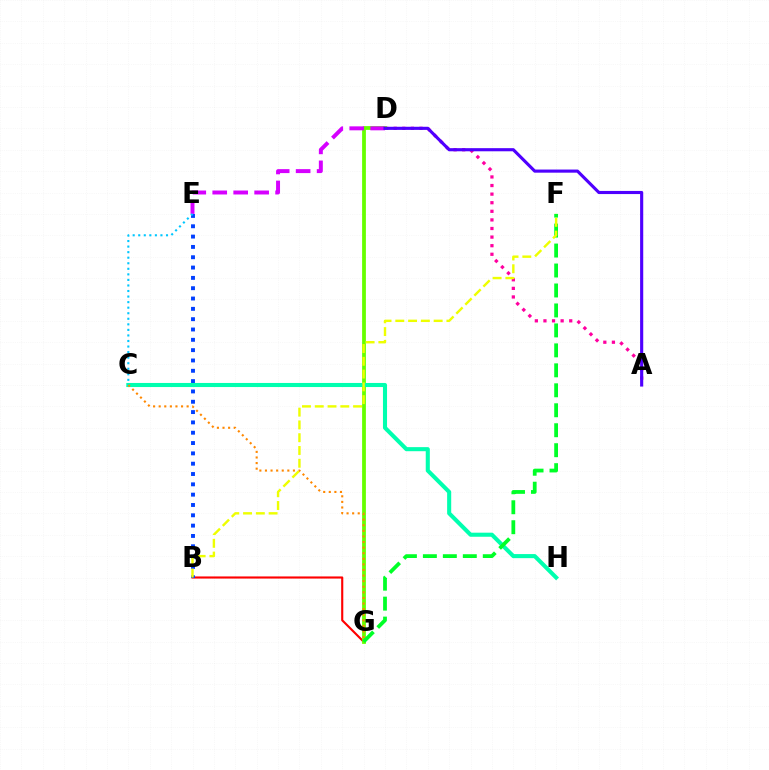{('A', 'D'): [{'color': '#ff00a0', 'line_style': 'dotted', 'thickness': 2.33}, {'color': '#4f00ff', 'line_style': 'solid', 'thickness': 2.25}], ('B', 'G'): [{'color': '#ff0000', 'line_style': 'solid', 'thickness': 1.53}], ('B', 'E'): [{'color': '#003fff', 'line_style': 'dotted', 'thickness': 2.8}], ('D', 'G'): [{'color': '#66ff00', 'line_style': 'solid', 'thickness': 2.72}], ('D', 'E'): [{'color': '#d600ff', 'line_style': 'dashed', 'thickness': 2.85}], ('C', 'H'): [{'color': '#00ffaf', 'line_style': 'solid', 'thickness': 2.93}], ('C', 'G'): [{'color': '#ff8800', 'line_style': 'dotted', 'thickness': 1.52}], ('F', 'G'): [{'color': '#00ff27', 'line_style': 'dashed', 'thickness': 2.71}], ('B', 'F'): [{'color': '#eeff00', 'line_style': 'dashed', 'thickness': 1.74}], ('C', 'E'): [{'color': '#00c7ff', 'line_style': 'dotted', 'thickness': 1.51}]}